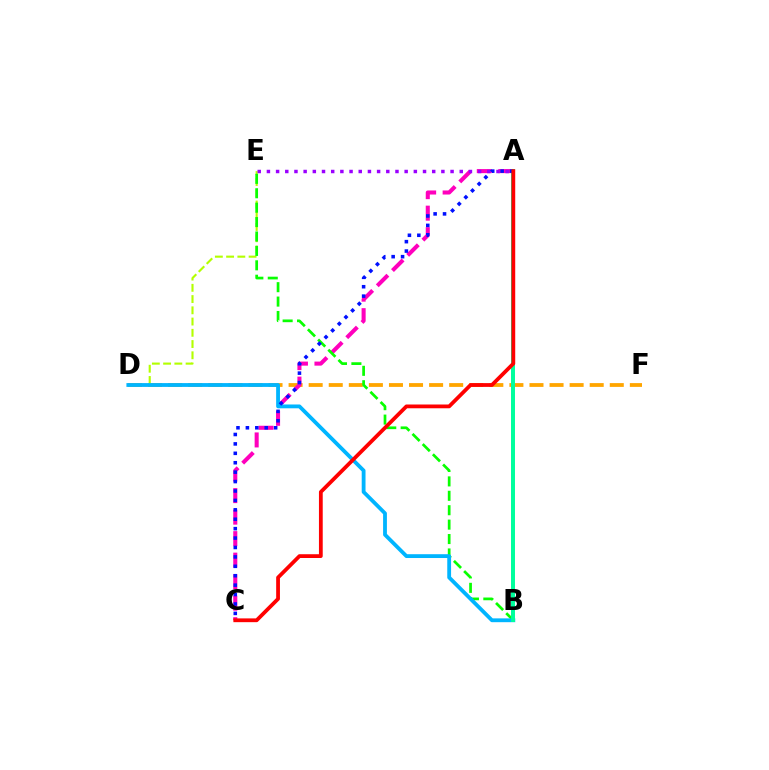{('D', 'F'): [{'color': '#ffa500', 'line_style': 'dashed', 'thickness': 2.73}], ('D', 'E'): [{'color': '#b3ff00', 'line_style': 'dashed', 'thickness': 1.53}], ('A', 'C'): [{'color': '#ff00bd', 'line_style': 'dashed', 'thickness': 2.92}, {'color': '#0010ff', 'line_style': 'dotted', 'thickness': 2.56}, {'color': '#ff0000', 'line_style': 'solid', 'thickness': 2.72}], ('B', 'E'): [{'color': '#08ff00', 'line_style': 'dashed', 'thickness': 1.96}], ('B', 'D'): [{'color': '#00b5ff', 'line_style': 'solid', 'thickness': 2.75}], ('A', 'B'): [{'color': '#00ff9d', 'line_style': 'solid', 'thickness': 2.86}], ('A', 'E'): [{'color': '#9b00ff', 'line_style': 'dotted', 'thickness': 2.5}]}